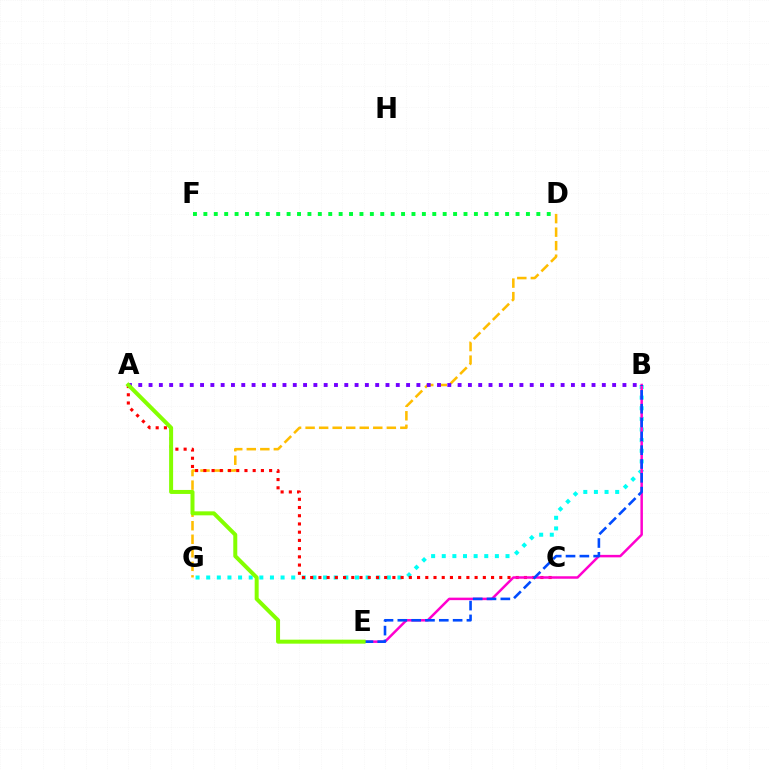{('D', 'G'): [{'color': '#ffbd00', 'line_style': 'dashed', 'thickness': 1.84}], ('B', 'G'): [{'color': '#00fff6', 'line_style': 'dotted', 'thickness': 2.89}], ('A', 'C'): [{'color': '#ff0000', 'line_style': 'dotted', 'thickness': 2.23}], ('B', 'E'): [{'color': '#ff00cf', 'line_style': 'solid', 'thickness': 1.79}, {'color': '#004bff', 'line_style': 'dashed', 'thickness': 1.88}], ('A', 'B'): [{'color': '#7200ff', 'line_style': 'dotted', 'thickness': 2.8}], ('D', 'F'): [{'color': '#00ff39', 'line_style': 'dotted', 'thickness': 2.83}], ('A', 'E'): [{'color': '#84ff00', 'line_style': 'solid', 'thickness': 2.88}]}